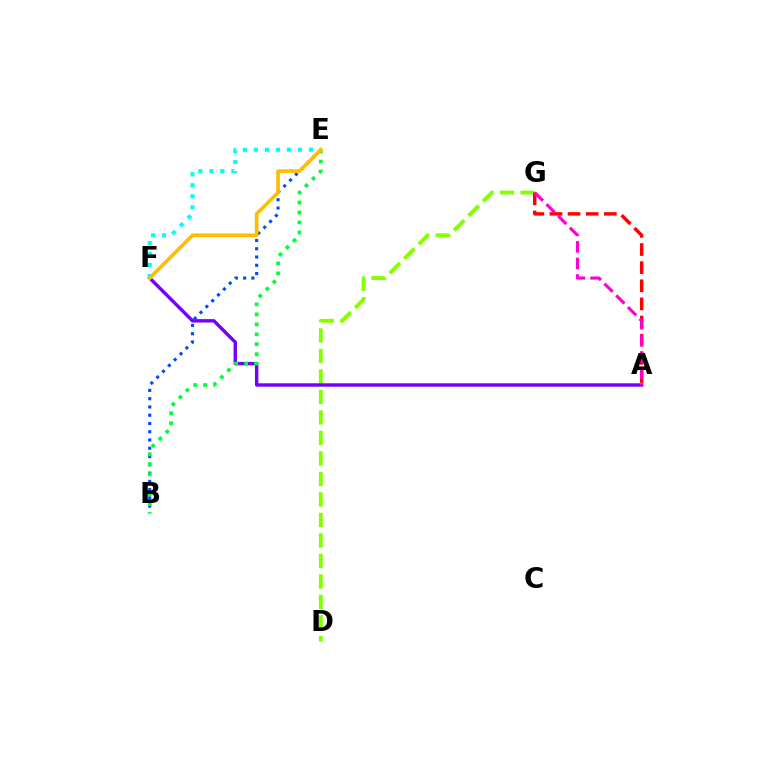{('D', 'G'): [{'color': '#84ff00', 'line_style': 'dashed', 'thickness': 2.79}], ('A', 'F'): [{'color': '#7200ff', 'line_style': 'solid', 'thickness': 2.46}], ('A', 'G'): [{'color': '#ff0000', 'line_style': 'dashed', 'thickness': 2.46}, {'color': '#ff00cf', 'line_style': 'dashed', 'thickness': 2.25}], ('B', 'E'): [{'color': '#004bff', 'line_style': 'dotted', 'thickness': 2.25}, {'color': '#00ff39', 'line_style': 'dotted', 'thickness': 2.71}], ('E', 'F'): [{'color': '#00fff6', 'line_style': 'dotted', 'thickness': 2.99}, {'color': '#ffbd00', 'line_style': 'solid', 'thickness': 2.64}]}